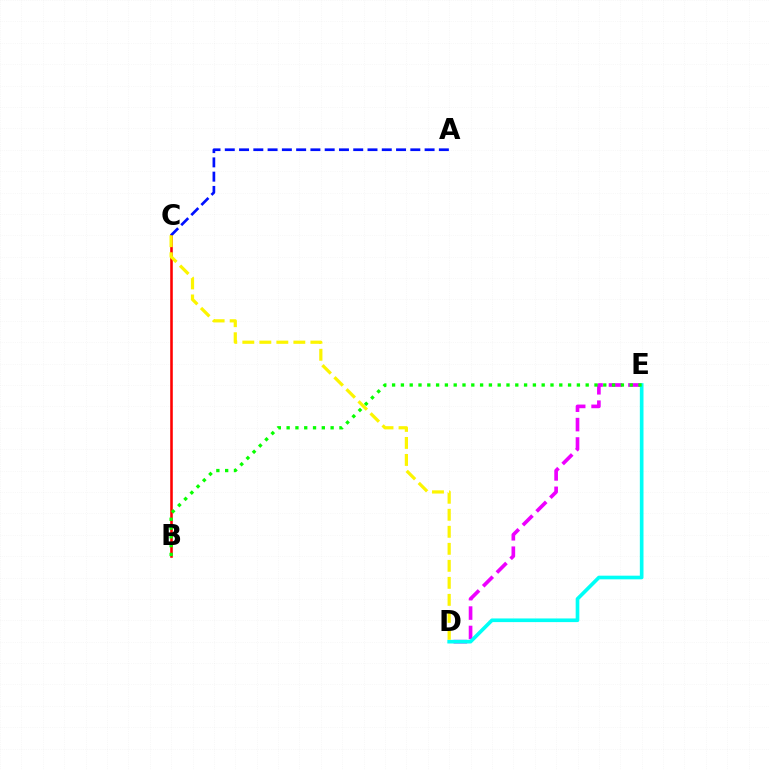{('B', 'C'): [{'color': '#ff0000', 'line_style': 'solid', 'thickness': 1.86}], ('D', 'E'): [{'color': '#ee00ff', 'line_style': 'dashed', 'thickness': 2.64}, {'color': '#00fff6', 'line_style': 'solid', 'thickness': 2.63}], ('A', 'C'): [{'color': '#0010ff', 'line_style': 'dashed', 'thickness': 1.94}], ('C', 'D'): [{'color': '#fcf500', 'line_style': 'dashed', 'thickness': 2.31}], ('B', 'E'): [{'color': '#08ff00', 'line_style': 'dotted', 'thickness': 2.39}]}